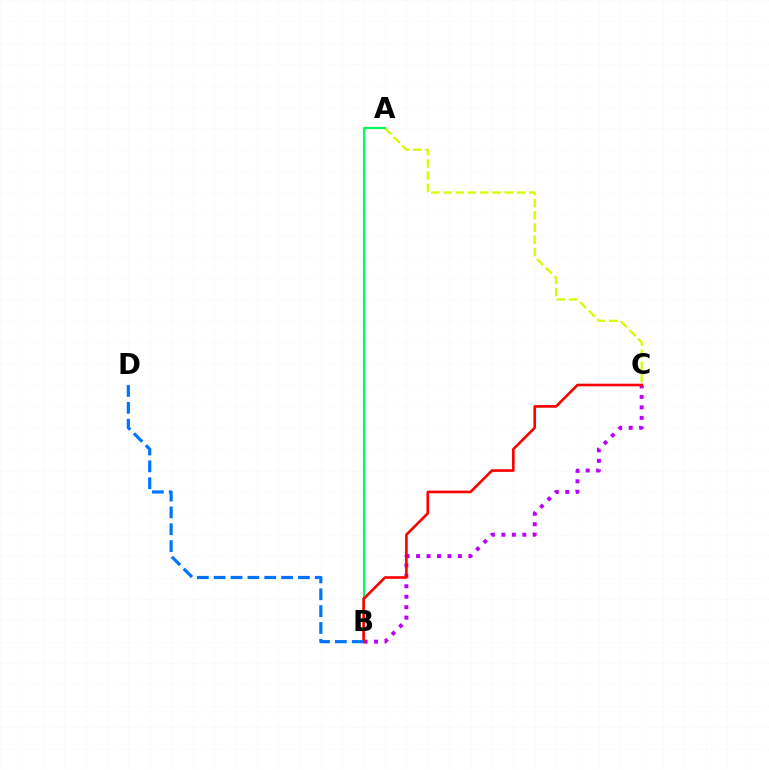{('A', 'C'): [{'color': '#d1ff00', 'line_style': 'dashed', 'thickness': 1.66}], ('A', 'B'): [{'color': '#00ff5c', 'line_style': 'solid', 'thickness': 1.54}], ('B', 'C'): [{'color': '#b900ff', 'line_style': 'dotted', 'thickness': 2.84}, {'color': '#ff0000', 'line_style': 'solid', 'thickness': 1.9}], ('B', 'D'): [{'color': '#0074ff', 'line_style': 'dashed', 'thickness': 2.29}]}